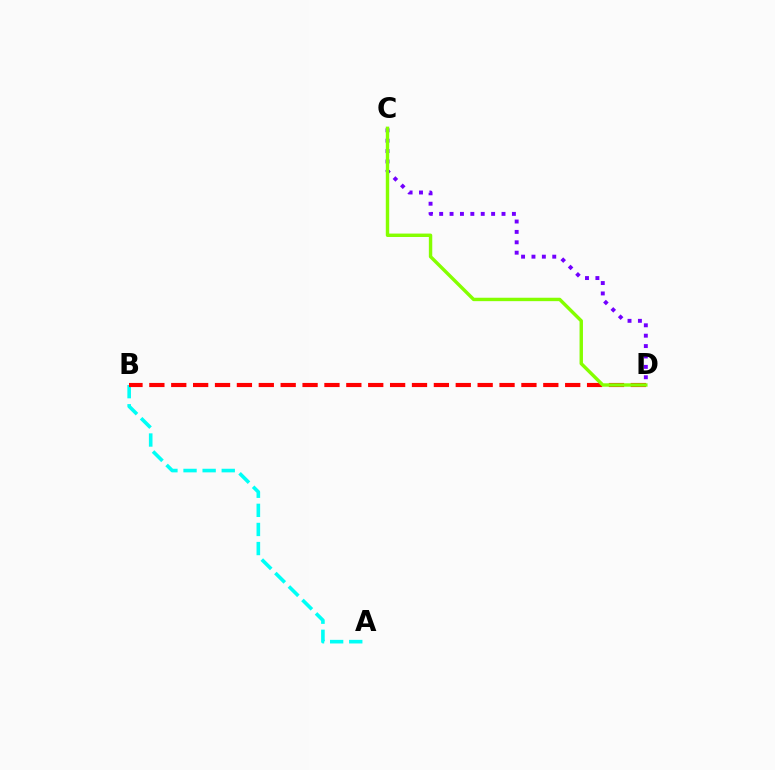{('A', 'B'): [{'color': '#00fff6', 'line_style': 'dashed', 'thickness': 2.6}], ('B', 'D'): [{'color': '#ff0000', 'line_style': 'dashed', 'thickness': 2.97}], ('C', 'D'): [{'color': '#7200ff', 'line_style': 'dotted', 'thickness': 2.82}, {'color': '#84ff00', 'line_style': 'solid', 'thickness': 2.46}]}